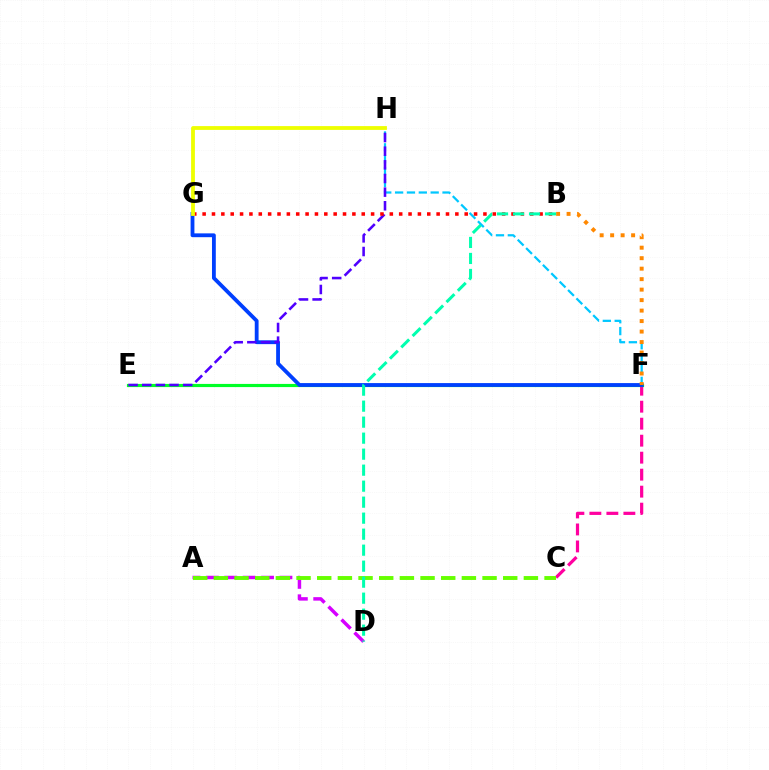{('C', 'F'): [{'color': '#ff00a0', 'line_style': 'dashed', 'thickness': 2.31}], ('F', 'H'): [{'color': '#00c7ff', 'line_style': 'dashed', 'thickness': 1.61}], ('E', 'F'): [{'color': '#00ff27', 'line_style': 'solid', 'thickness': 2.28}], ('A', 'D'): [{'color': '#d600ff', 'line_style': 'dashed', 'thickness': 2.5}], ('F', 'G'): [{'color': '#003fff', 'line_style': 'solid', 'thickness': 2.75}], ('E', 'H'): [{'color': '#4f00ff', 'line_style': 'dashed', 'thickness': 1.85}], ('B', 'G'): [{'color': '#ff0000', 'line_style': 'dotted', 'thickness': 2.54}], ('A', 'C'): [{'color': '#66ff00', 'line_style': 'dashed', 'thickness': 2.81}], ('B', 'F'): [{'color': '#ff8800', 'line_style': 'dotted', 'thickness': 2.85}], ('G', 'H'): [{'color': '#eeff00', 'line_style': 'solid', 'thickness': 2.74}], ('B', 'D'): [{'color': '#00ffaf', 'line_style': 'dashed', 'thickness': 2.17}]}